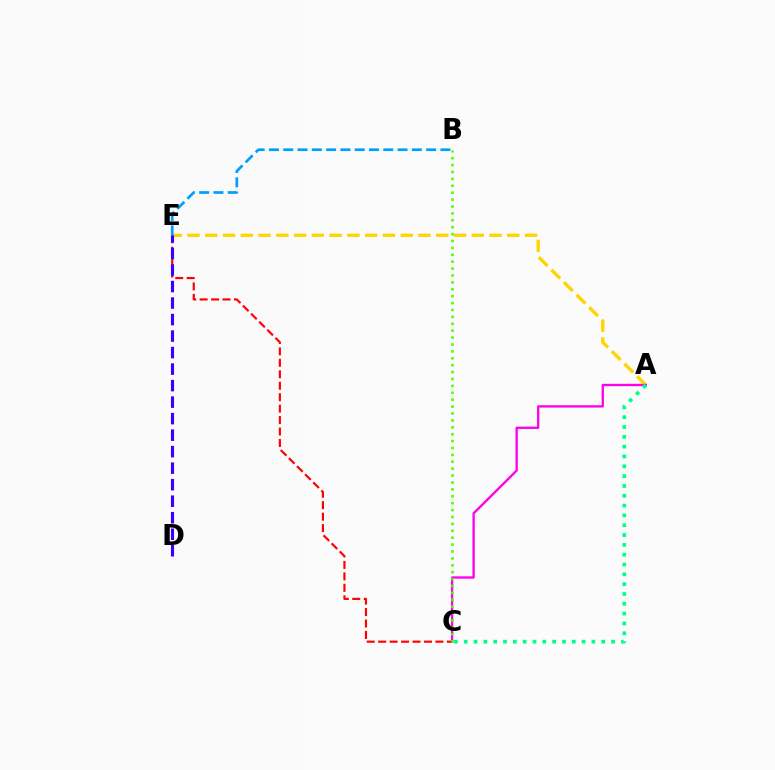{('A', 'E'): [{'color': '#ffd500', 'line_style': 'dashed', 'thickness': 2.41}], ('C', 'E'): [{'color': '#ff0000', 'line_style': 'dashed', 'thickness': 1.56}], ('B', 'E'): [{'color': '#009eff', 'line_style': 'dashed', 'thickness': 1.94}], ('D', 'E'): [{'color': '#3700ff', 'line_style': 'dashed', 'thickness': 2.24}], ('A', 'C'): [{'color': '#ff00ed', 'line_style': 'solid', 'thickness': 1.68}, {'color': '#00ff86', 'line_style': 'dotted', 'thickness': 2.67}], ('B', 'C'): [{'color': '#4fff00', 'line_style': 'dotted', 'thickness': 1.87}]}